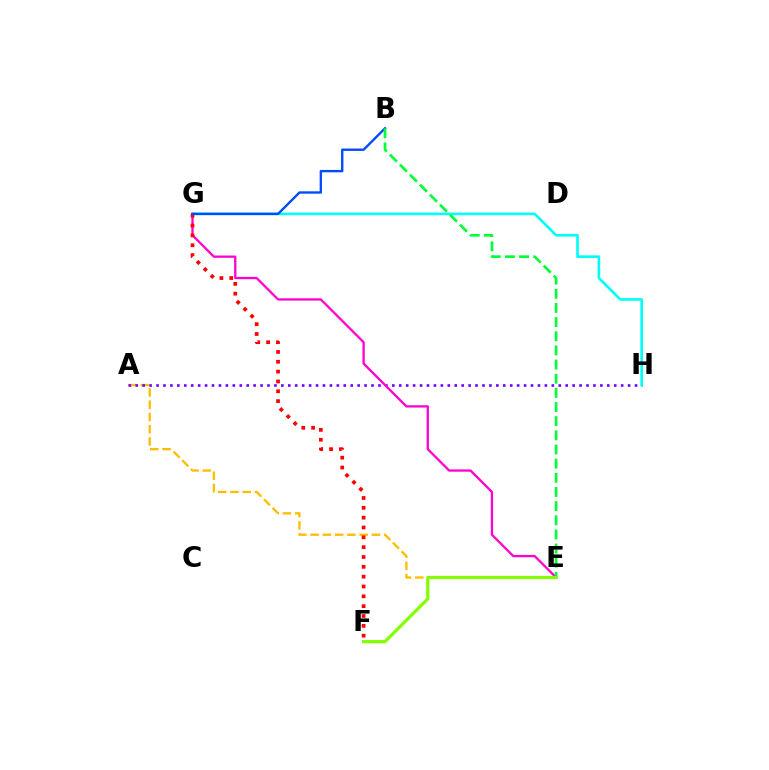{('A', 'E'): [{'color': '#ffbd00', 'line_style': 'dashed', 'thickness': 1.67}], ('A', 'H'): [{'color': '#7200ff', 'line_style': 'dotted', 'thickness': 1.88}], ('G', 'H'): [{'color': '#00fff6', 'line_style': 'solid', 'thickness': 1.9}], ('E', 'G'): [{'color': '#ff00cf', 'line_style': 'solid', 'thickness': 1.65}], ('F', 'G'): [{'color': '#ff0000', 'line_style': 'dotted', 'thickness': 2.67}], ('B', 'G'): [{'color': '#004bff', 'line_style': 'solid', 'thickness': 1.7}], ('B', 'E'): [{'color': '#00ff39', 'line_style': 'dashed', 'thickness': 1.92}], ('E', 'F'): [{'color': '#84ff00', 'line_style': 'solid', 'thickness': 2.32}]}